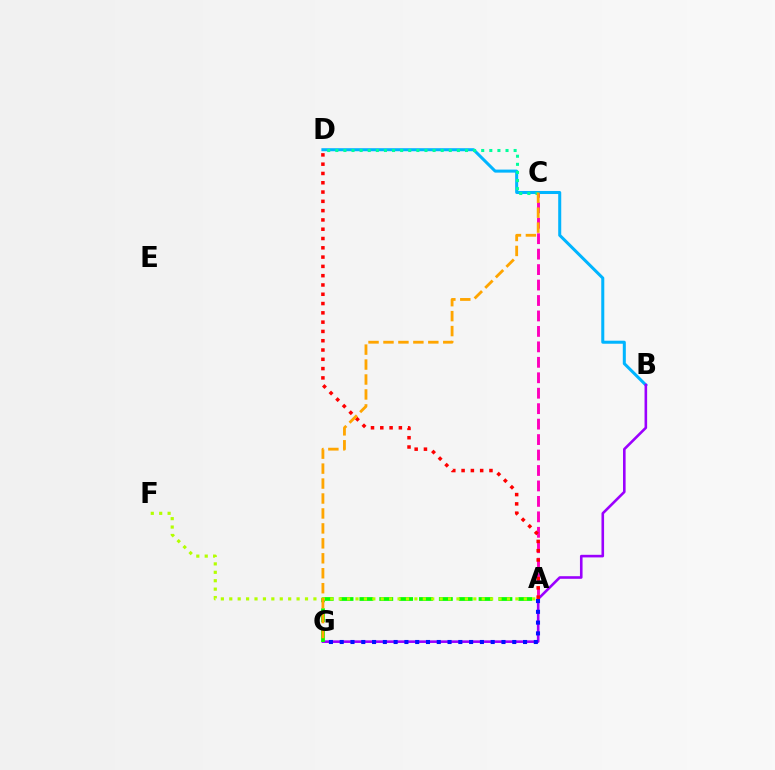{('B', 'D'): [{'color': '#00b5ff', 'line_style': 'solid', 'thickness': 2.18}], ('B', 'G'): [{'color': '#9b00ff', 'line_style': 'solid', 'thickness': 1.87}], ('A', 'C'): [{'color': '#ff00bd', 'line_style': 'dashed', 'thickness': 2.1}], ('A', 'G'): [{'color': '#08ff00', 'line_style': 'dashed', 'thickness': 2.7}, {'color': '#0010ff', 'line_style': 'dotted', 'thickness': 2.93}], ('A', 'F'): [{'color': '#b3ff00', 'line_style': 'dotted', 'thickness': 2.29}], ('C', 'D'): [{'color': '#00ff9d', 'line_style': 'dotted', 'thickness': 2.2}], ('A', 'D'): [{'color': '#ff0000', 'line_style': 'dotted', 'thickness': 2.52}], ('C', 'G'): [{'color': '#ffa500', 'line_style': 'dashed', 'thickness': 2.03}]}